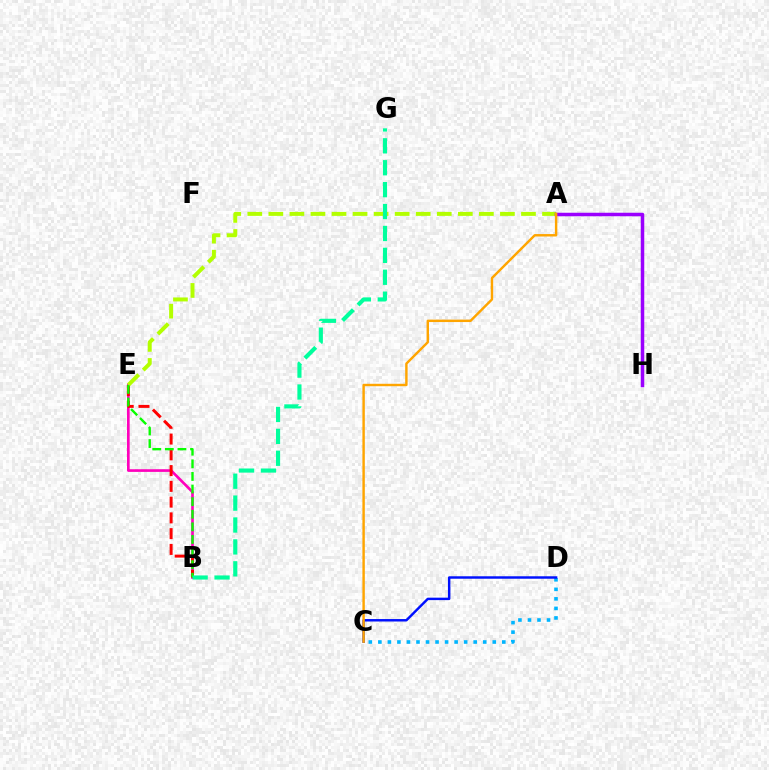{('B', 'E'): [{'color': '#ff00bd', 'line_style': 'solid', 'thickness': 1.92}, {'color': '#ff0000', 'line_style': 'dashed', 'thickness': 2.14}, {'color': '#08ff00', 'line_style': 'dashed', 'thickness': 1.71}], ('C', 'D'): [{'color': '#00b5ff', 'line_style': 'dotted', 'thickness': 2.59}, {'color': '#0010ff', 'line_style': 'solid', 'thickness': 1.76}], ('A', 'E'): [{'color': '#b3ff00', 'line_style': 'dashed', 'thickness': 2.86}], ('B', 'G'): [{'color': '#00ff9d', 'line_style': 'dashed', 'thickness': 2.98}], ('A', 'H'): [{'color': '#9b00ff', 'line_style': 'solid', 'thickness': 2.52}], ('A', 'C'): [{'color': '#ffa500', 'line_style': 'solid', 'thickness': 1.75}]}